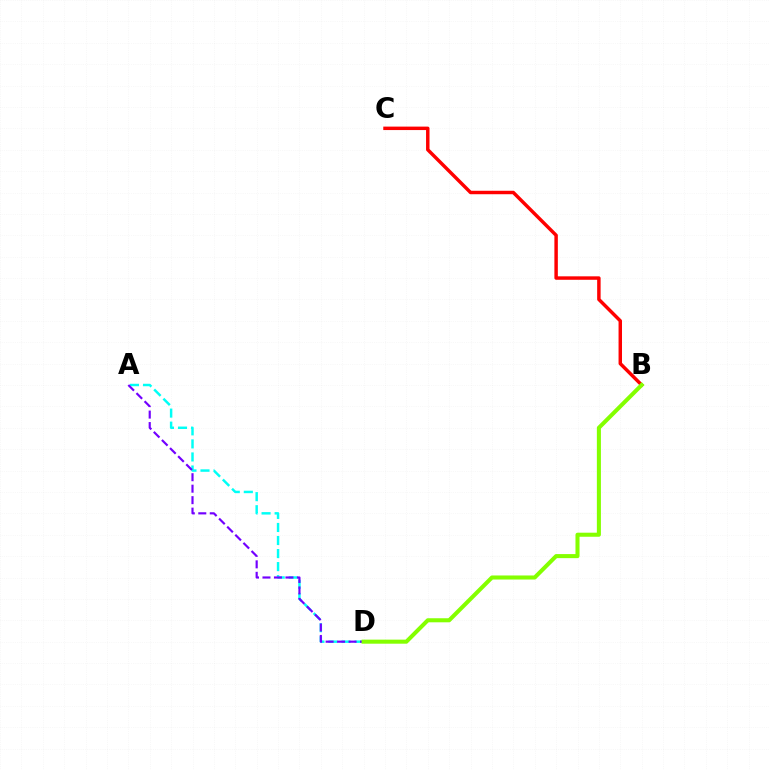{('A', 'D'): [{'color': '#00fff6', 'line_style': 'dashed', 'thickness': 1.77}, {'color': '#7200ff', 'line_style': 'dashed', 'thickness': 1.56}], ('B', 'C'): [{'color': '#ff0000', 'line_style': 'solid', 'thickness': 2.49}], ('B', 'D'): [{'color': '#84ff00', 'line_style': 'solid', 'thickness': 2.92}]}